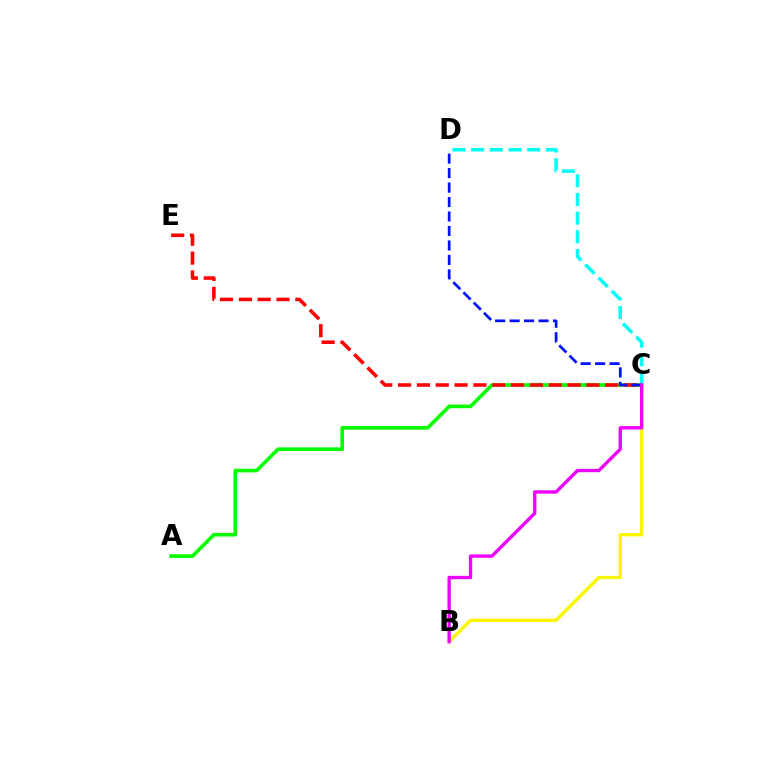{('A', 'C'): [{'color': '#08ff00', 'line_style': 'solid', 'thickness': 2.62}], ('B', 'C'): [{'color': '#fcf500', 'line_style': 'solid', 'thickness': 2.4}, {'color': '#ee00ff', 'line_style': 'solid', 'thickness': 2.39}], ('C', 'D'): [{'color': '#00fff6', 'line_style': 'dashed', 'thickness': 2.54}, {'color': '#0010ff', 'line_style': 'dashed', 'thickness': 1.97}], ('C', 'E'): [{'color': '#ff0000', 'line_style': 'dashed', 'thickness': 2.56}]}